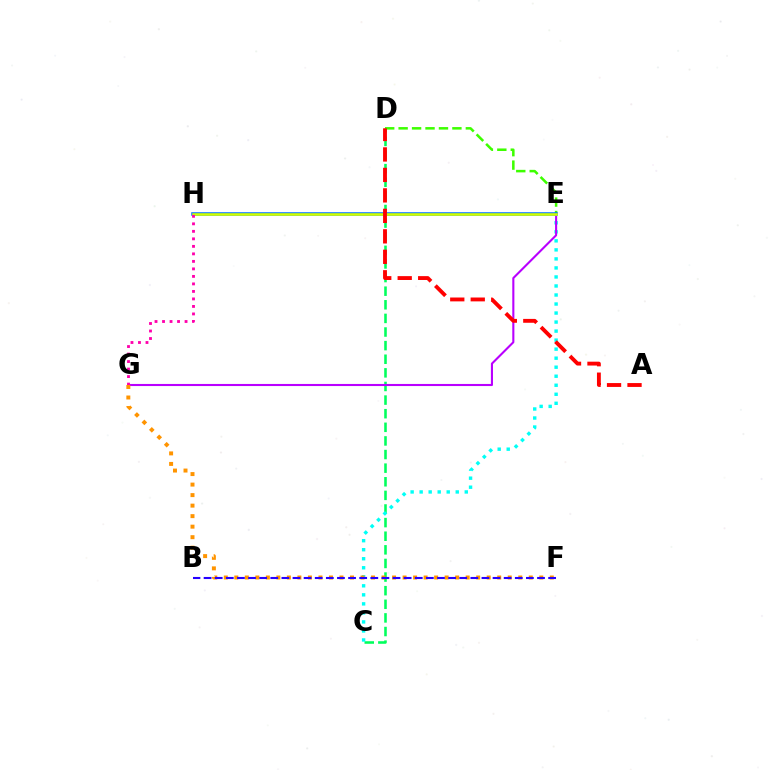{('C', 'D'): [{'color': '#00ff5c', 'line_style': 'dashed', 'thickness': 1.85}], ('C', 'E'): [{'color': '#00fff6', 'line_style': 'dotted', 'thickness': 2.45}], ('D', 'E'): [{'color': '#3dff00', 'line_style': 'dashed', 'thickness': 1.83}], ('E', 'G'): [{'color': '#b900ff', 'line_style': 'solid', 'thickness': 1.51}], ('E', 'H'): [{'color': '#0074ff', 'line_style': 'solid', 'thickness': 2.54}, {'color': '#d1ff00', 'line_style': 'solid', 'thickness': 1.87}], ('A', 'D'): [{'color': '#ff0000', 'line_style': 'dashed', 'thickness': 2.78}], ('G', 'H'): [{'color': '#ff00ac', 'line_style': 'dotted', 'thickness': 2.04}], ('F', 'G'): [{'color': '#ff9400', 'line_style': 'dotted', 'thickness': 2.86}], ('B', 'F'): [{'color': '#2500ff', 'line_style': 'dashed', 'thickness': 1.51}]}